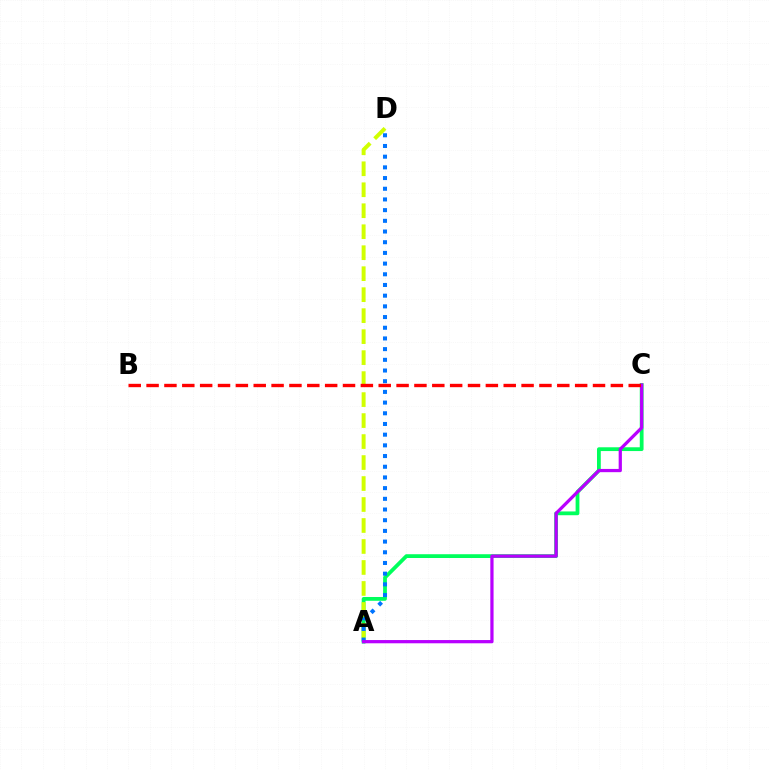{('A', 'C'): [{'color': '#00ff5c', 'line_style': 'solid', 'thickness': 2.72}, {'color': '#b900ff', 'line_style': 'solid', 'thickness': 2.33}], ('A', 'D'): [{'color': '#d1ff00', 'line_style': 'dashed', 'thickness': 2.85}, {'color': '#0074ff', 'line_style': 'dotted', 'thickness': 2.91}], ('B', 'C'): [{'color': '#ff0000', 'line_style': 'dashed', 'thickness': 2.43}]}